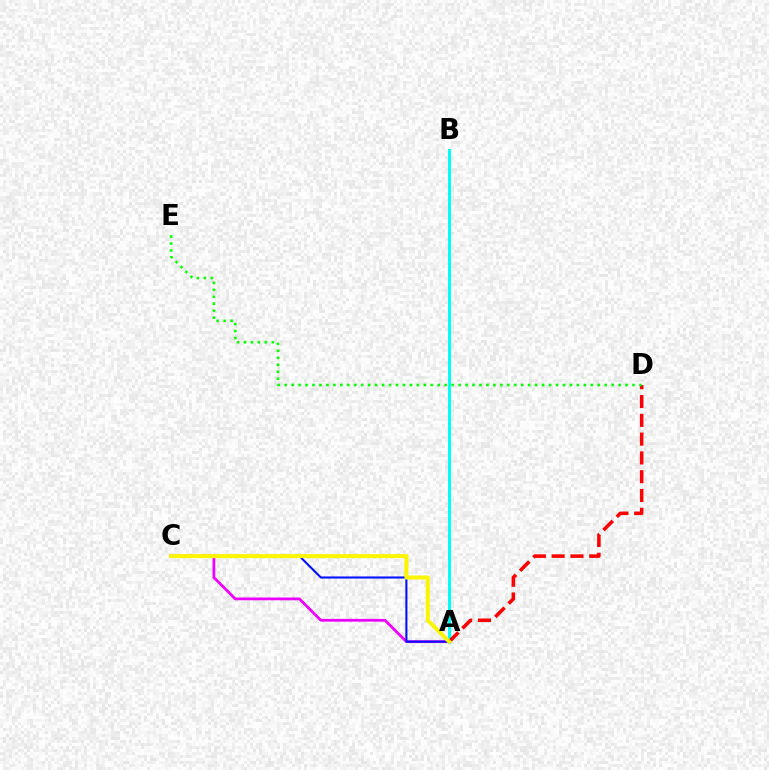{('A', 'C'): [{'color': '#ee00ff', 'line_style': 'solid', 'thickness': 2.0}, {'color': '#0010ff', 'line_style': 'solid', 'thickness': 1.5}, {'color': '#fcf500', 'line_style': 'solid', 'thickness': 2.89}], ('A', 'B'): [{'color': '#00fff6', 'line_style': 'solid', 'thickness': 2.16}], ('A', 'D'): [{'color': '#ff0000', 'line_style': 'dashed', 'thickness': 2.55}], ('D', 'E'): [{'color': '#08ff00', 'line_style': 'dotted', 'thickness': 1.89}]}